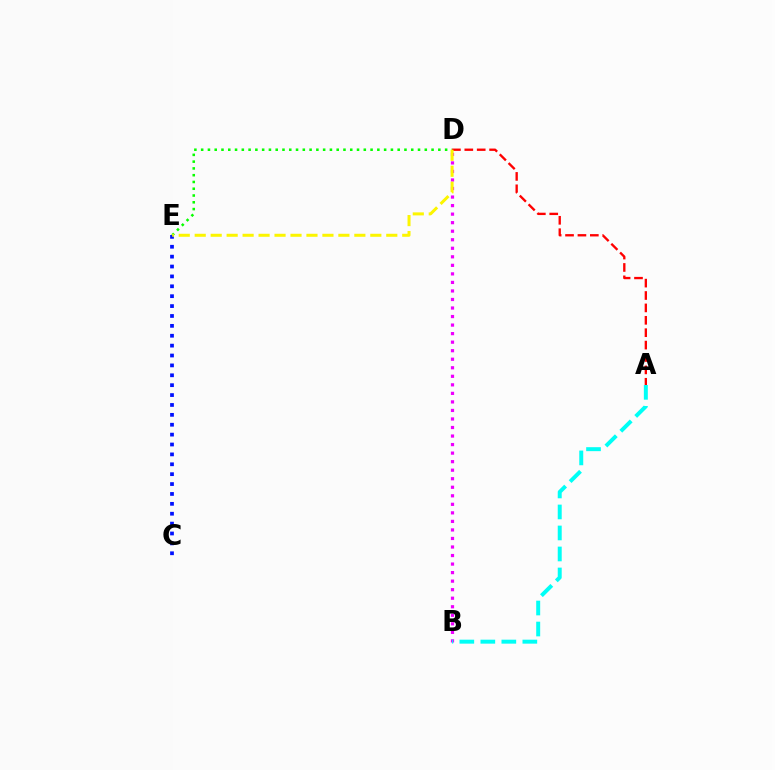{('B', 'D'): [{'color': '#ee00ff', 'line_style': 'dotted', 'thickness': 2.32}], ('A', 'D'): [{'color': '#ff0000', 'line_style': 'dashed', 'thickness': 1.68}], ('A', 'B'): [{'color': '#00fff6', 'line_style': 'dashed', 'thickness': 2.85}], ('D', 'E'): [{'color': '#08ff00', 'line_style': 'dotted', 'thickness': 1.84}, {'color': '#fcf500', 'line_style': 'dashed', 'thickness': 2.17}], ('C', 'E'): [{'color': '#0010ff', 'line_style': 'dotted', 'thickness': 2.69}]}